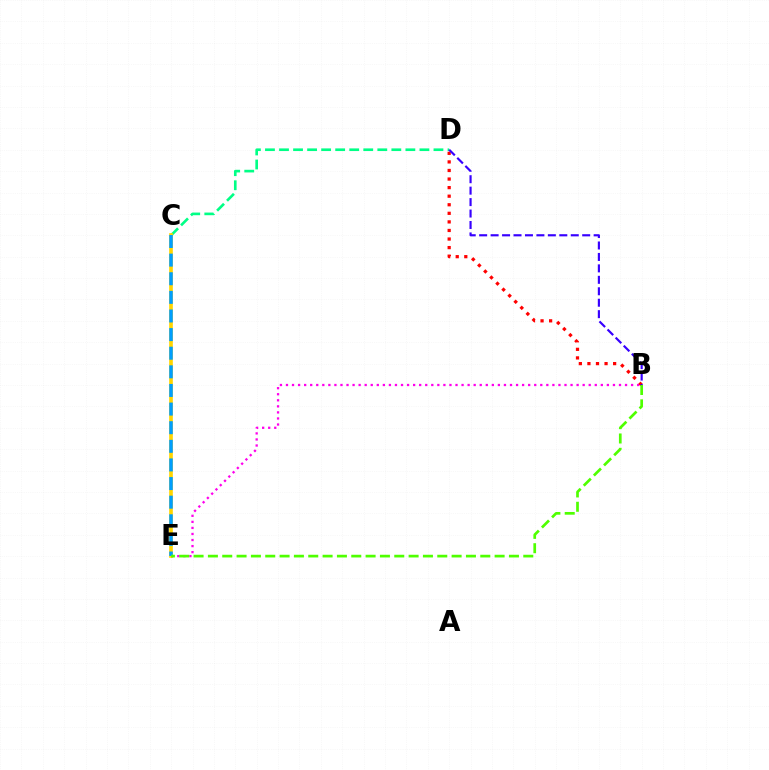{('B', 'E'): [{'color': '#ff00ed', 'line_style': 'dotted', 'thickness': 1.65}, {'color': '#4fff00', 'line_style': 'dashed', 'thickness': 1.95}], ('C', 'D'): [{'color': '#00ff86', 'line_style': 'dashed', 'thickness': 1.91}], ('B', 'D'): [{'color': '#ff0000', 'line_style': 'dotted', 'thickness': 2.33}, {'color': '#3700ff', 'line_style': 'dashed', 'thickness': 1.56}], ('C', 'E'): [{'color': '#ffd500', 'line_style': 'solid', 'thickness': 2.64}, {'color': '#009eff', 'line_style': 'dashed', 'thickness': 2.53}]}